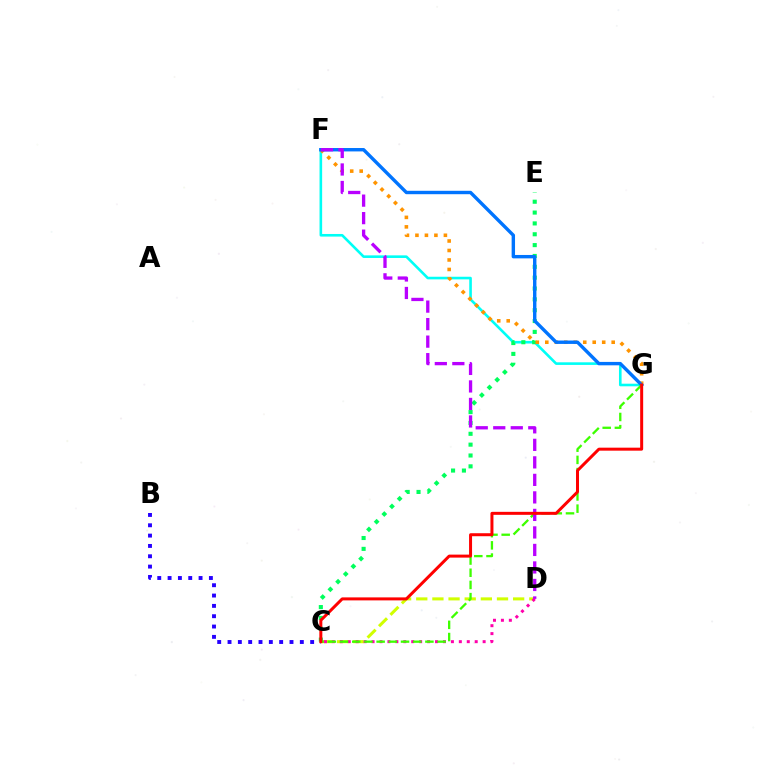{('C', 'D'): [{'color': '#d1ff00', 'line_style': 'dashed', 'thickness': 2.19}, {'color': '#ff00ac', 'line_style': 'dotted', 'thickness': 2.16}], ('B', 'C'): [{'color': '#2500ff', 'line_style': 'dotted', 'thickness': 2.81}], ('F', 'G'): [{'color': '#00fff6', 'line_style': 'solid', 'thickness': 1.88}, {'color': '#ff9400', 'line_style': 'dotted', 'thickness': 2.58}, {'color': '#0074ff', 'line_style': 'solid', 'thickness': 2.45}], ('C', 'E'): [{'color': '#00ff5c', 'line_style': 'dotted', 'thickness': 2.95}], ('C', 'G'): [{'color': '#3dff00', 'line_style': 'dashed', 'thickness': 1.66}, {'color': '#ff0000', 'line_style': 'solid', 'thickness': 2.16}], ('D', 'F'): [{'color': '#b900ff', 'line_style': 'dashed', 'thickness': 2.38}]}